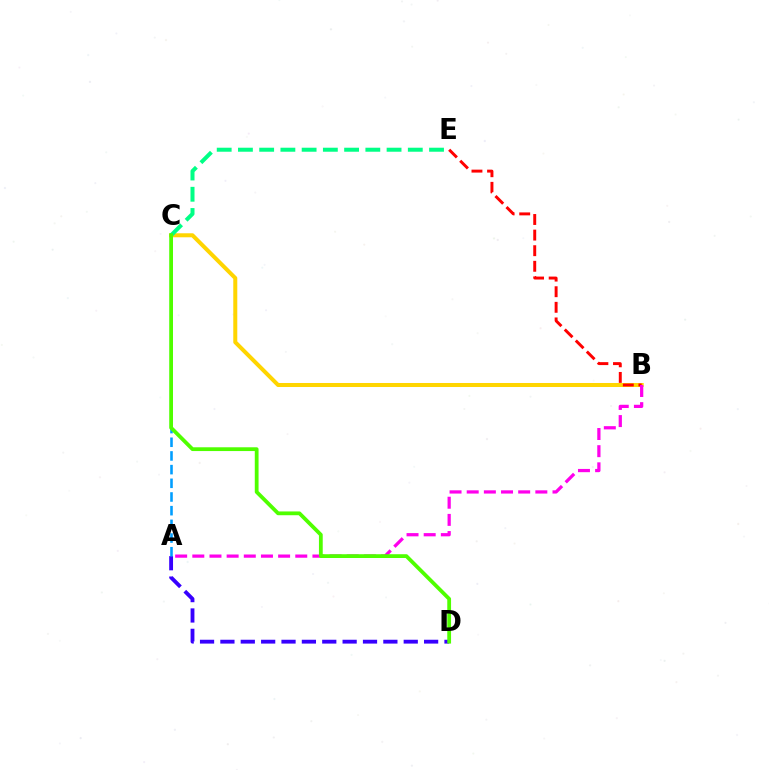{('B', 'C'): [{'color': '#ffd500', 'line_style': 'solid', 'thickness': 2.89}], ('A', 'D'): [{'color': '#3700ff', 'line_style': 'dashed', 'thickness': 2.77}], ('A', 'C'): [{'color': '#009eff', 'line_style': 'dashed', 'thickness': 1.86}], ('B', 'E'): [{'color': '#ff0000', 'line_style': 'dashed', 'thickness': 2.12}], ('A', 'B'): [{'color': '#ff00ed', 'line_style': 'dashed', 'thickness': 2.33}], ('C', 'E'): [{'color': '#00ff86', 'line_style': 'dashed', 'thickness': 2.88}], ('C', 'D'): [{'color': '#4fff00', 'line_style': 'solid', 'thickness': 2.72}]}